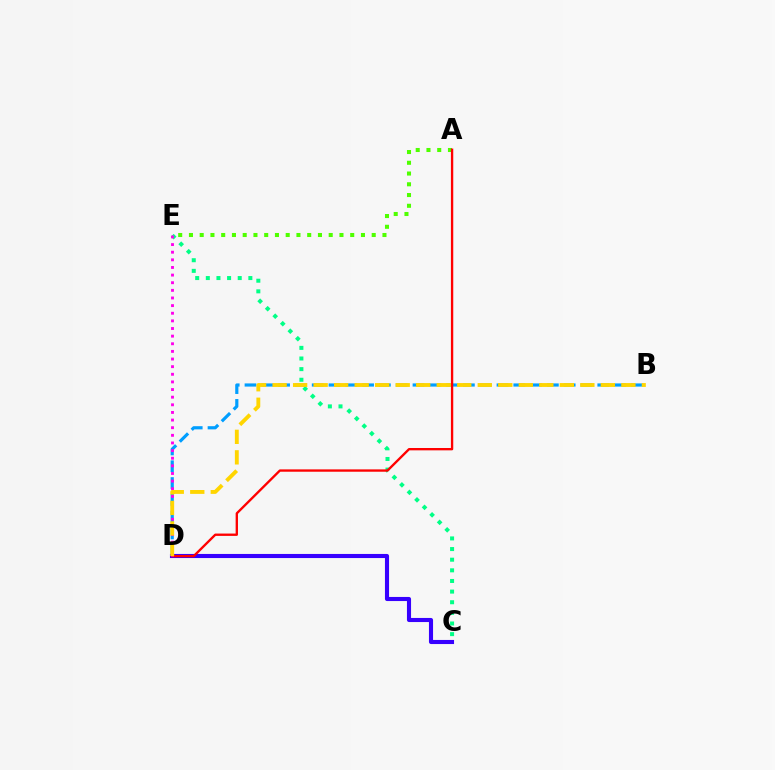{('C', 'E'): [{'color': '#00ff86', 'line_style': 'dotted', 'thickness': 2.89}], ('B', 'D'): [{'color': '#009eff', 'line_style': 'dashed', 'thickness': 2.28}, {'color': '#ffd500', 'line_style': 'dashed', 'thickness': 2.79}], ('A', 'E'): [{'color': '#4fff00', 'line_style': 'dotted', 'thickness': 2.92}], ('C', 'D'): [{'color': '#3700ff', 'line_style': 'solid', 'thickness': 2.95}], ('A', 'D'): [{'color': '#ff0000', 'line_style': 'solid', 'thickness': 1.69}], ('D', 'E'): [{'color': '#ff00ed', 'line_style': 'dotted', 'thickness': 2.07}]}